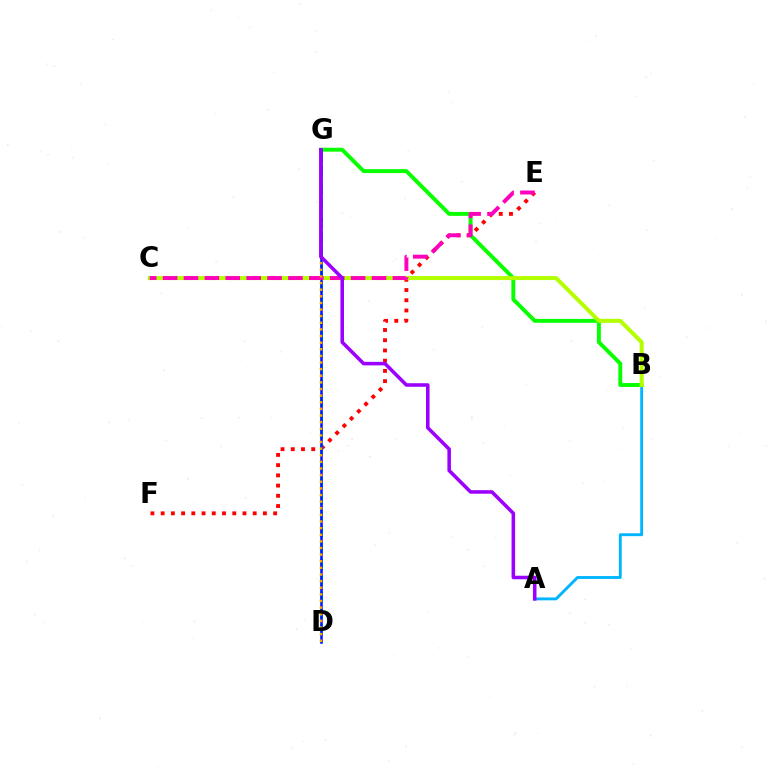{('A', 'B'): [{'color': '#00b5ff', 'line_style': 'solid', 'thickness': 2.07}], ('E', 'F'): [{'color': '#ff0000', 'line_style': 'dotted', 'thickness': 2.78}], ('B', 'G'): [{'color': '#08ff00', 'line_style': 'solid', 'thickness': 2.82}], ('D', 'G'): [{'color': '#00ff9d', 'line_style': 'dashed', 'thickness': 2.22}, {'color': '#0010ff', 'line_style': 'solid', 'thickness': 1.82}, {'color': '#ffa500', 'line_style': 'dotted', 'thickness': 1.8}], ('B', 'C'): [{'color': '#b3ff00', 'line_style': 'solid', 'thickness': 2.9}], ('C', 'E'): [{'color': '#ff00bd', 'line_style': 'dashed', 'thickness': 2.84}], ('A', 'G'): [{'color': '#9b00ff', 'line_style': 'solid', 'thickness': 2.55}]}